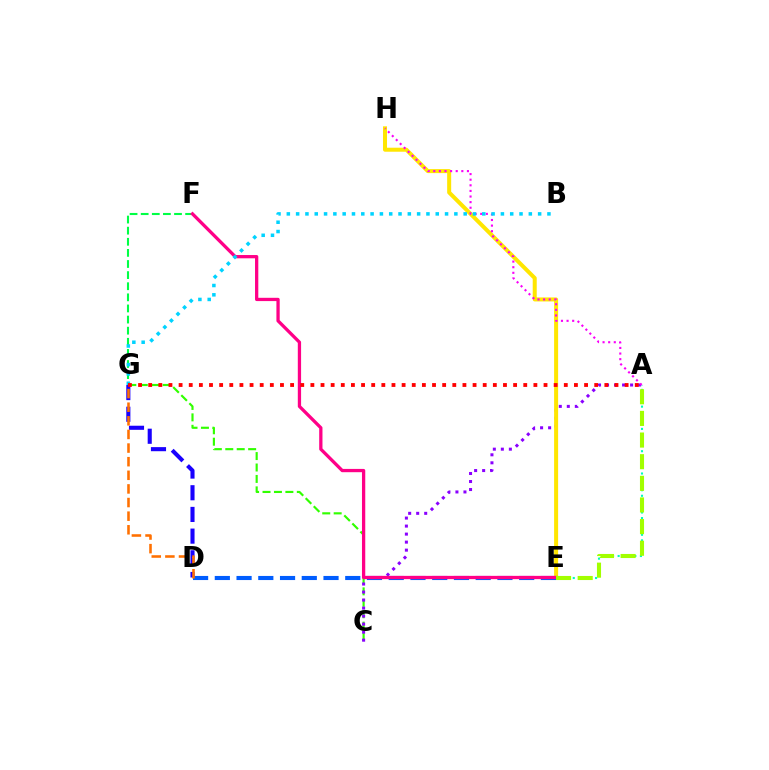{('A', 'E'): [{'color': '#00ffbb', 'line_style': 'dotted', 'thickness': 1.51}, {'color': '#a2ff00', 'line_style': 'dashed', 'thickness': 2.94}], ('C', 'G'): [{'color': '#31ff00', 'line_style': 'dashed', 'thickness': 1.55}], ('A', 'C'): [{'color': '#8a00ff', 'line_style': 'dotted', 'thickness': 2.18}], ('F', 'G'): [{'color': '#00ff45', 'line_style': 'dashed', 'thickness': 1.51}], ('E', 'H'): [{'color': '#ffe600', 'line_style': 'solid', 'thickness': 2.89}], ('A', 'H'): [{'color': '#fa00f9', 'line_style': 'dotted', 'thickness': 1.52}], ('D', 'E'): [{'color': '#005dff', 'line_style': 'dashed', 'thickness': 2.95}], ('D', 'G'): [{'color': '#1900ff', 'line_style': 'dashed', 'thickness': 2.95}, {'color': '#ff7000', 'line_style': 'dashed', 'thickness': 1.85}], ('E', 'F'): [{'color': '#ff0088', 'line_style': 'solid', 'thickness': 2.36}], ('B', 'G'): [{'color': '#00d3ff', 'line_style': 'dotted', 'thickness': 2.53}], ('A', 'G'): [{'color': '#ff0000', 'line_style': 'dotted', 'thickness': 2.75}]}